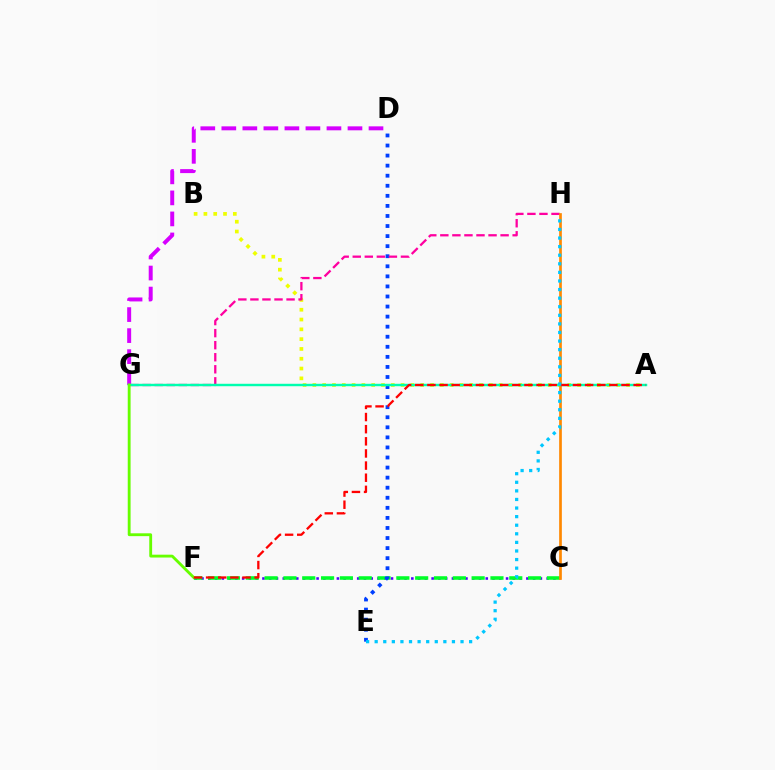{('C', 'F'): [{'color': '#4f00ff', 'line_style': 'dotted', 'thickness': 1.84}, {'color': '#00ff27', 'line_style': 'dashed', 'thickness': 2.56}], ('D', 'E'): [{'color': '#003fff', 'line_style': 'dotted', 'thickness': 2.73}], ('A', 'B'): [{'color': '#eeff00', 'line_style': 'dotted', 'thickness': 2.66}], ('G', 'H'): [{'color': '#ff00a0', 'line_style': 'dashed', 'thickness': 1.64}], ('D', 'G'): [{'color': '#d600ff', 'line_style': 'dashed', 'thickness': 2.86}], ('C', 'H'): [{'color': '#ff8800', 'line_style': 'solid', 'thickness': 1.93}], ('A', 'G'): [{'color': '#00ffaf', 'line_style': 'solid', 'thickness': 1.76}], ('F', 'G'): [{'color': '#66ff00', 'line_style': 'solid', 'thickness': 2.05}], ('A', 'F'): [{'color': '#ff0000', 'line_style': 'dashed', 'thickness': 1.65}], ('E', 'H'): [{'color': '#00c7ff', 'line_style': 'dotted', 'thickness': 2.33}]}